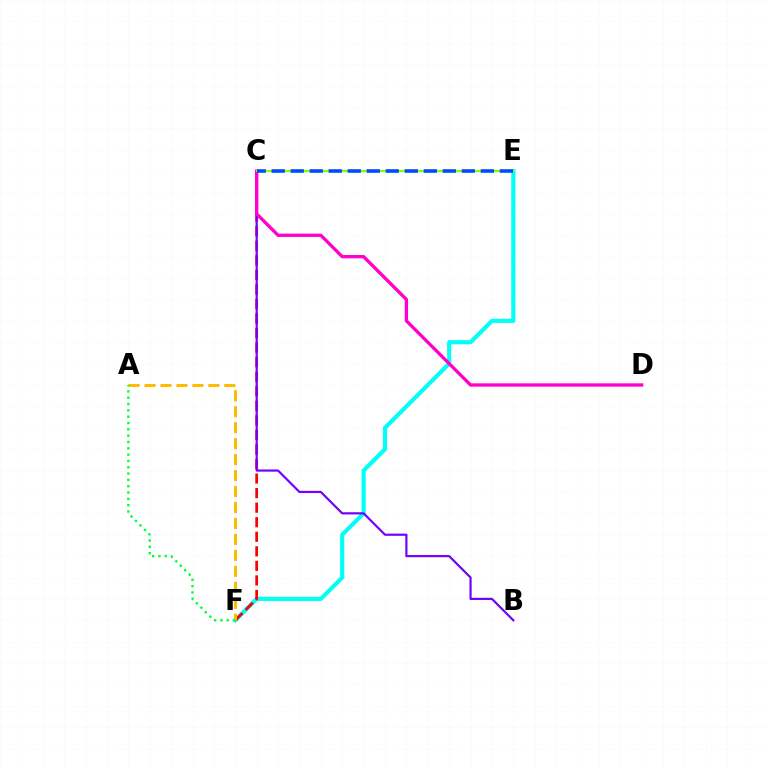{('E', 'F'): [{'color': '#00fff6', 'line_style': 'solid', 'thickness': 3.0}], ('C', 'F'): [{'color': '#ff0000', 'line_style': 'dashed', 'thickness': 1.98}], ('A', 'F'): [{'color': '#ffbd00', 'line_style': 'dashed', 'thickness': 2.17}, {'color': '#00ff39', 'line_style': 'dotted', 'thickness': 1.72}], ('B', 'C'): [{'color': '#7200ff', 'line_style': 'solid', 'thickness': 1.57}], ('C', 'D'): [{'color': '#ff00cf', 'line_style': 'solid', 'thickness': 2.4}], ('C', 'E'): [{'color': '#84ff00', 'line_style': 'solid', 'thickness': 1.56}, {'color': '#004bff', 'line_style': 'dashed', 'thickness': 2.58}]}